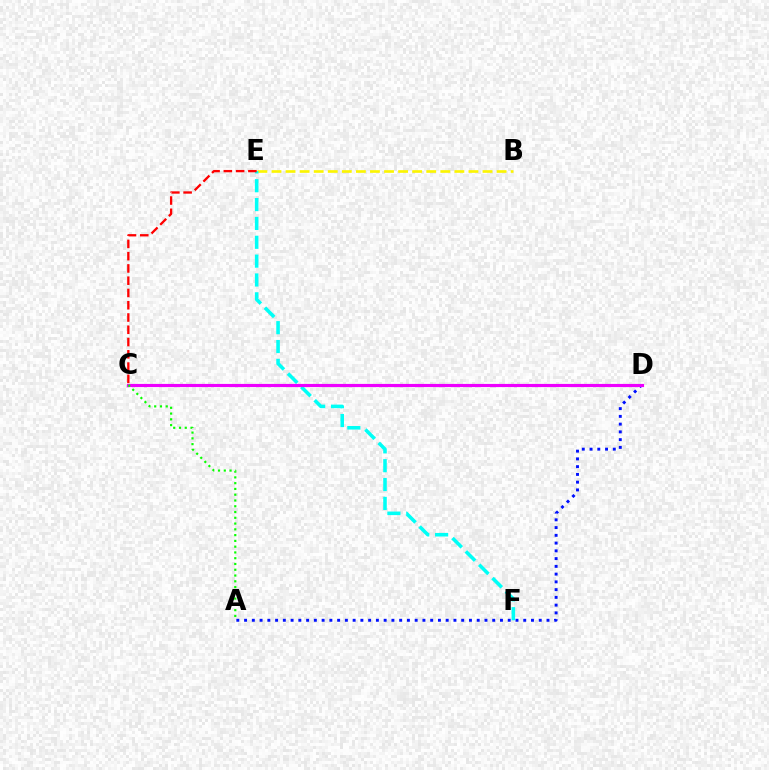{('B', 'E'): [{'color': '#fcf500', 'line_style': 'dashed', 'thickness': 1.91}], ('A', 'D'): [{'color': '#0010ff', 'line_style': 'dotted', 'thickness': 2.11}], ('E', 'F'): [{'color': '#00fff6', 'line_style': 'dashed', 'thickness': 2.56}], ('C', 'D'): [{'color': '#ee00ff', 'line_style': 'solid', 'thickness': 2.27}], ('C', 'E'): [{'color': '#ff0000', 'line_style': 'dashed', 'thickness': 1.67}], ('A', 'C'): [{'color': '#08ff00', 'line_style': 'dotted', 'thickness': 1.57}]}